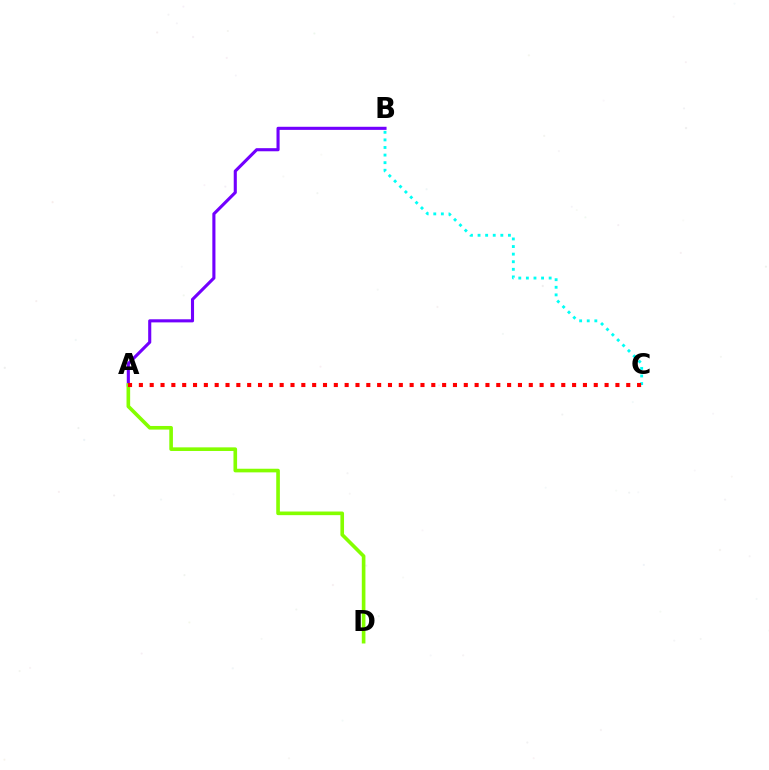{('A', 'B'): [{'color': '#7200ff', 'line_style': 'solid', 'thickness': 2.23}], ('B', 'C'): [{'color': '#00fff6', 'line_style': 'dotted', 'thickness': 2.06}], ('A', 'D'): [{'color': '#84ff00', 'line_style': 'solid', 'thickness': 2.61}], ('A', 'C'): [{'color': '#ff0000', 'line_style': 'dotted', 'thickness': 2.94}]}